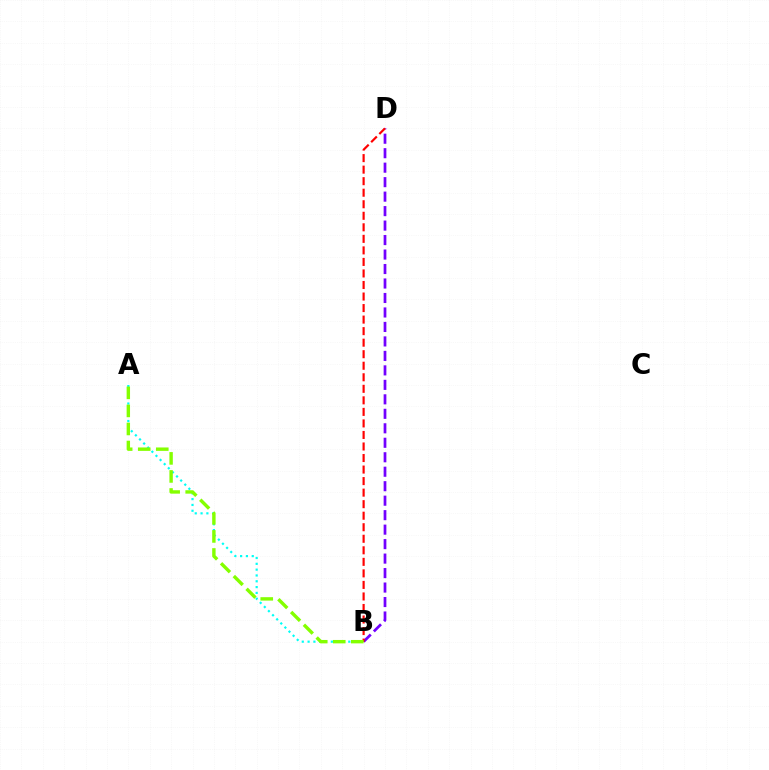{('B', 'D'): [{'color': '#7200ff', 'line_style': 'dashed', 'thickness': 1.97}, {'color': '#ff0000', 'line_style': 'dashed', 'thickness': 1.57}], ('A', 'B'): [{'color': '#00fff6', 'line_style': 'dotted', 'thickness': 1.58}, {'color': '#84ff00', 'line_style': 'dashed', 'thickness': 2.45}]}